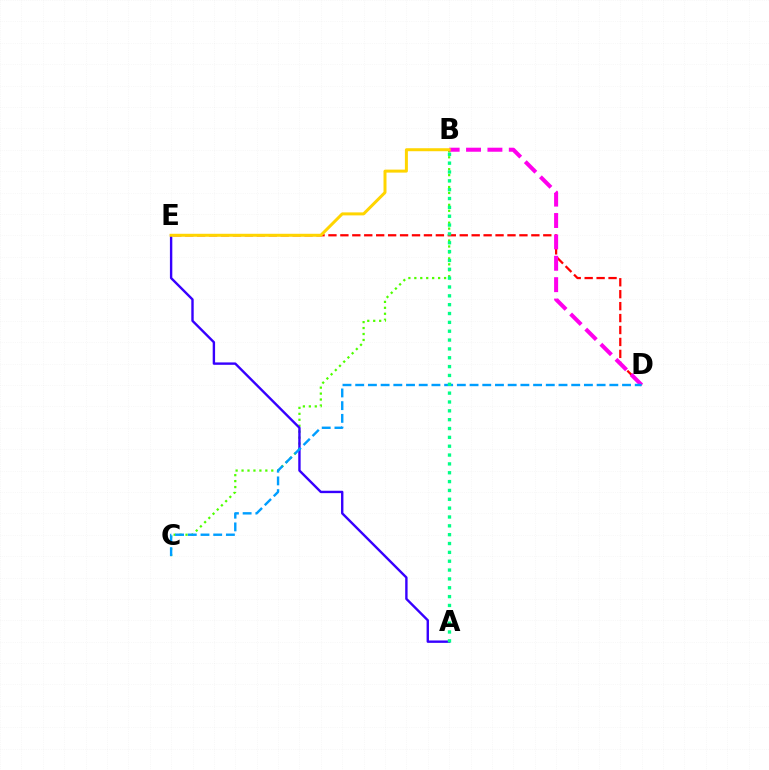{('B', 'C'): [{'color': '#4fff00', 'line_style': 'dotted', 'thickness': 1.62}], ('A', 'E'): [{'color': '#3700ff', 'line_style': 'solid', 'thickness': 1.72}], ('D', 'E'): [{'color': '#ff0000', 'line_style': 'dashed', 'thickness': 1.62}], ('B', 'D'): [{'color': '#ff00ed', 'line_style': 'dashed', 'thickness': 2.91}], ('C', 'D'): [{'color': '#009eff', 'line_style': 'dashed', 'thickness': 1.73}], ('B', 'E'): [{'color': '#ffd500', 'line_style': 'solid', 'thickness': 2.16}], ('A', 'B'): [{'color': '#00ff86', 'line_style': 'dotted', 'thickness': 2.4}]}